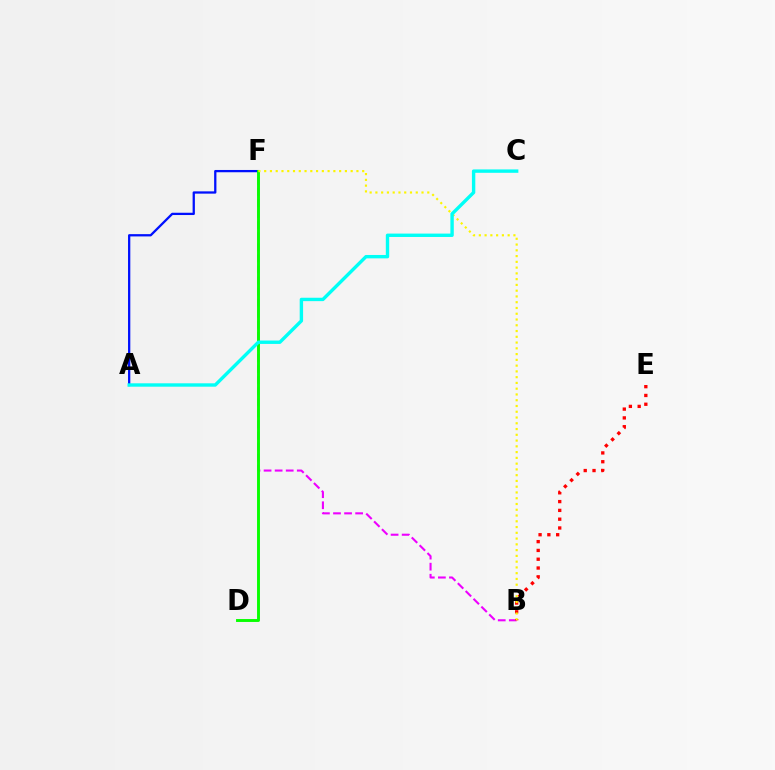{('B', 'F'): [{'color': '#ee00ff', 'line_style': 'dashed', 'thickness': 1.5}, {'color': '#fcf500', 'line_style': 'dotted', 'thickness': 1.57}], ('A', 'F'): [{'color': '#0010ff', 'line_style': 'solid', 'thickness': 1.64}], ('D', 'F'): [{'color': '#08ff00', 'line_style': 'solid', 'thickness': 2.09}], ('B', 'E'): [{'color': '#ff0000', 'line_style': 'dotted', 'thickness': 2.39}], ('A', 'C'): [{'color': '#00fff6', 'line_style': 'solid', 'thickness': 2.44}]}